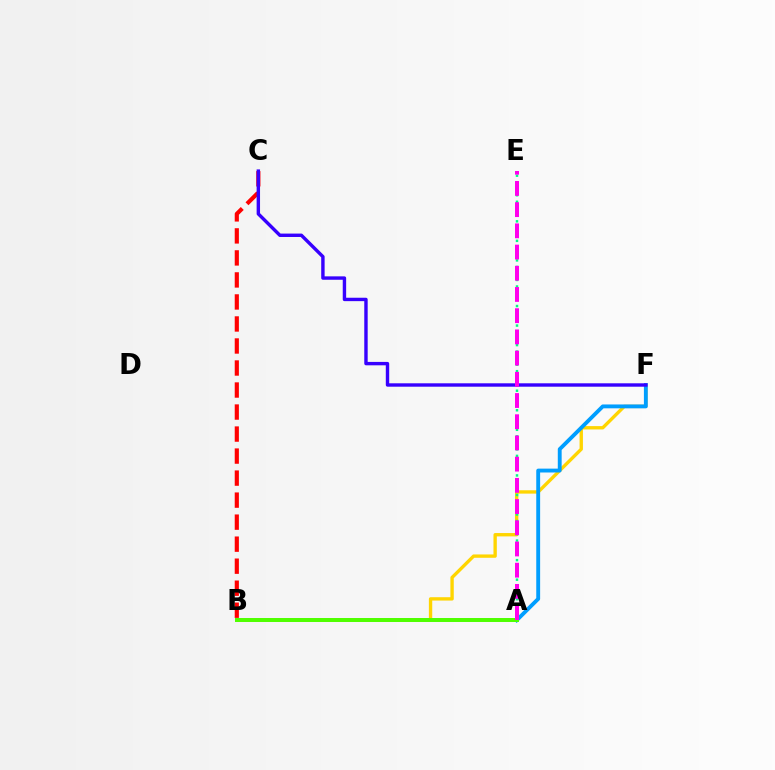{('B', 'F'): [{'color': '#ffd500', 'line_style': 'solid', 'thickness': 2.41}], ('A', 'F'): [{'color': '#009eff', 'line_style': 'solid', 'thickness': 2.78}], ('A', 'B'): [{'color': '#4fff00', 'line_style': 'solid', 'thickness': 2.86}], ('B', 'C'): [{'color': '#ff0000', 'line_style': 'dashed', 'thickness': 2.99}], ('C', 'F'): [{'color': '#3700ff', 'line_style': 'solid', 'thickness': 2.45}], ('A', 'E'): [{'color': '#00ff86', 'line_style': 'dotted', 'thickness': 1.77}, {'color': '#ff00ed', 'line_style': 'dashed', 'thickness': 2.88}]}